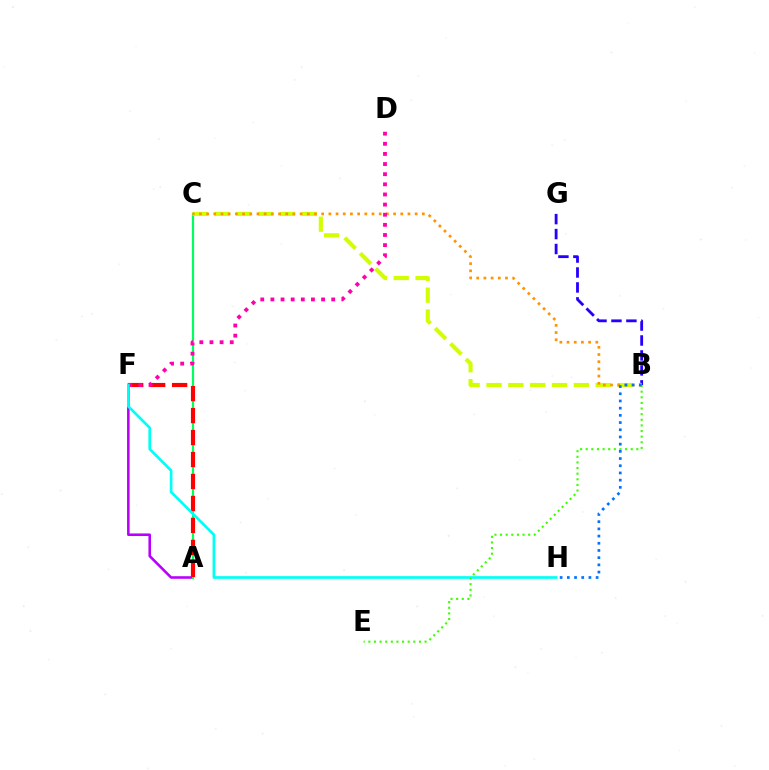{('A', 'F'): [{'color': '#b900ff', 'line_style': 'solid', 'thickness': 1.86}, {'color': '#ff0000', 'line_style': 'dashed', 'thickness': 2.99}], ('A', 'C'): [{'color': '#00ff5c', 'line_style': 'solid', 'thickness': 1.59}], ('B', 'G'): [{'color': '#2500ff', 'line_style': 'dashed', 'thickness': 2.03}], ('B', 'C'): [{'color': '#d1ff00', 'line_style': 'dashed', 'thickness': 2.97}, {'color': '#ff9400', 'line_style': 'dotted', 'thickness': 1.95}], ('D', 'F'): [{'color': '#ff00ac', 'line_style': 'dotted', 'thickness': 2.75}], ('F', 'H'): [{'color': '#00fff6', 'line_style': 'solid', 'thickness': 1.93}], ('B', 'E'): [{'color': '#3dff00', 'line_style': 'dotted', 'thickness': 1.53}], ('B', 'H'): [{'color': '#0074ff', 'line_style': 'dotted', 'thickness': 1.96}]}